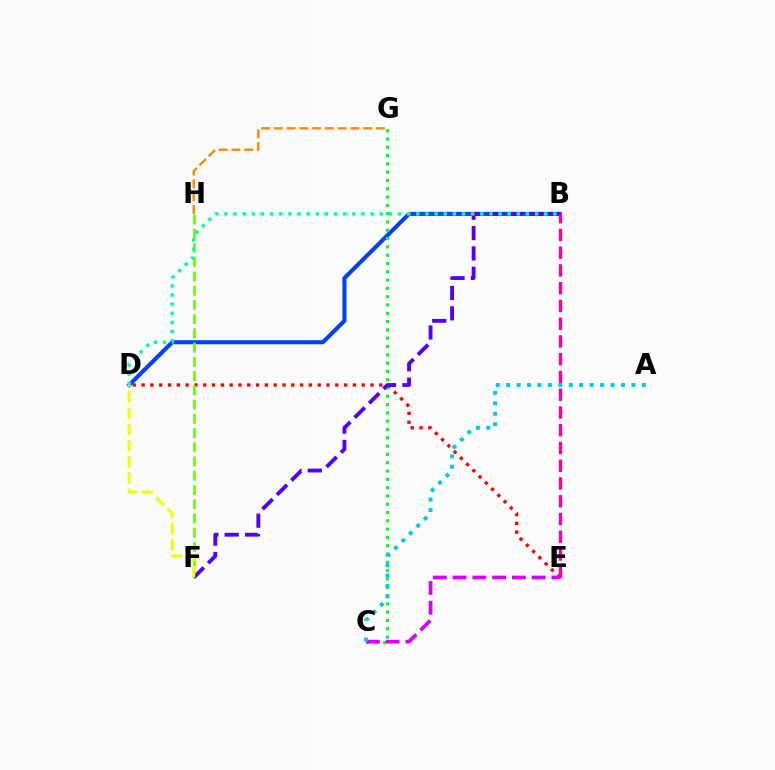{('D', 'E'): [{'color': '#ff0000', 'line_style': 'dotted', 'thickness': 2.39}], ('B', 'D'): [{'color': '#003fff', 'line_style': 'solid', 'thickness': 2.92}, {'color': '#00ffaf', 'line_style': 'dotted', 'thickness': 2.48}], ('C', 'G'): [{'color': '#00ff27', 'line_style': 'dotted', 'thickness': 2.26}], ('F', 'H'): [{'color': '#66ff00', 'line_style': 'dashed', 'thickness': 1.93}], ('B', 'F'): [{'color': '#4f00ff', 'line_style': 'dashed', 'thickness': 2.76}], ('B', 'E'): [{'color': '#ff00a0', 'line_style': 'dashed', 'thickness': 2.41}], ('G', 'H'): [{'color': '#ff8800', 'line_style': 'dashed', 'thickness': 1.73}], ('C', 'E'): [{'color': '#d600ff', 'line_style': 'dashed', 'thickness': 2.68}], ('D', 'F'): [{'color': '#eeff00', 'line_style': 'dashed', 'thickness': 2.2}], ('A', 'C'): [{'color': '#00c7ff', 'line_style': 'dotted', 'thickness': 2.84}]}